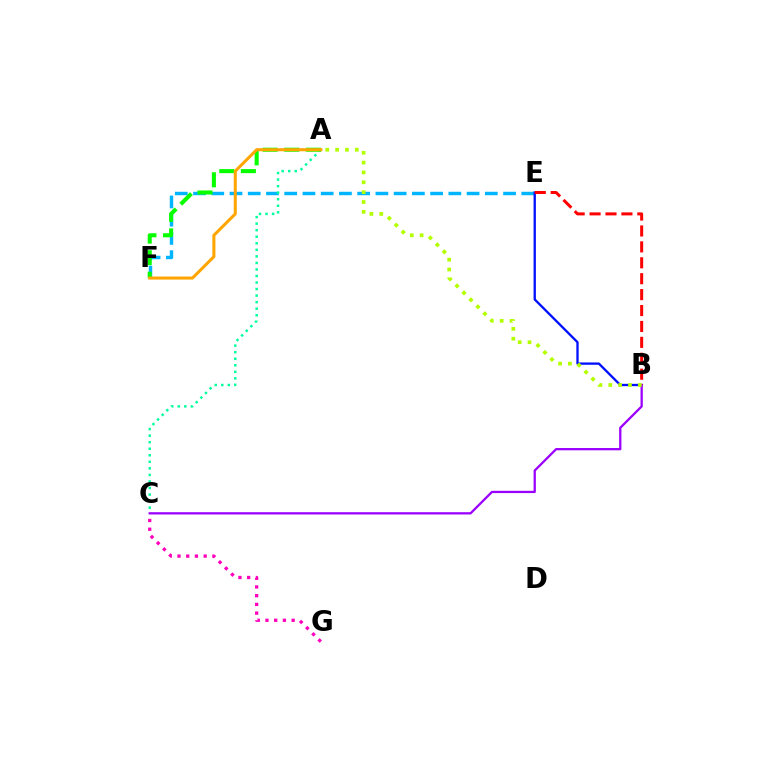{('E', 'F'): [{'color': '#00b5ff', 'line_style': 'dashed', 'thickness': 2.48}], ('A', 'C'): [{'color': '#00ff9d', 'line_style': 'dotted', 'thickness': 1.78}], ('B', 'E'): [{'color': '#0010ff', 'line_style': 'solid', 'thickness': 1.67}, {'color': '#ff0000', 'line_style': 'dashed', 'thickness': 2.16}], ('B', 'C'): [{'color': '#9b00ff', 'line_style': 'solid', 'thickness': 1.64}], ('A', 'F'): [{'color': '#08ff00', 'line_style': 'dashed', 'thickness': 2.93}, {'color': '#ffa500', 'line_style': 'solid', 'thickness': 2.19}], ('C', 'G'): [{'color': '#ff00bd', 'line_style': 'dotted', 'thickness': 2.37}], ('A', 'B'): [{'color': '#b3ff00', 'line_style': 'dotted', 'thickness': 2.68}]}